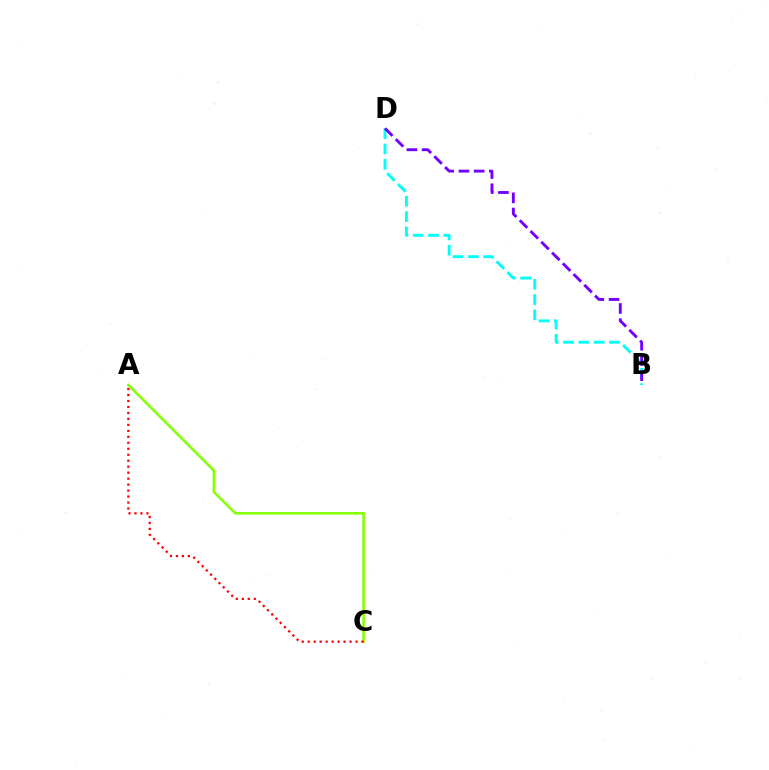{('A', 'C'): [{'color': '#84ff00', 'line_style': 'solid', 'thickness': 1.85}, {'color': '#ff0000', 'line_style': 'dotted', 'thickness': 1.62}], ('B', 'D'): [{'color': '#00fff6', 'line_style': 'dashed', 'thickness': 2.08}, {'color': '#7200ff', 'line_style': 'dashed', 'thickness': 2.07}]}